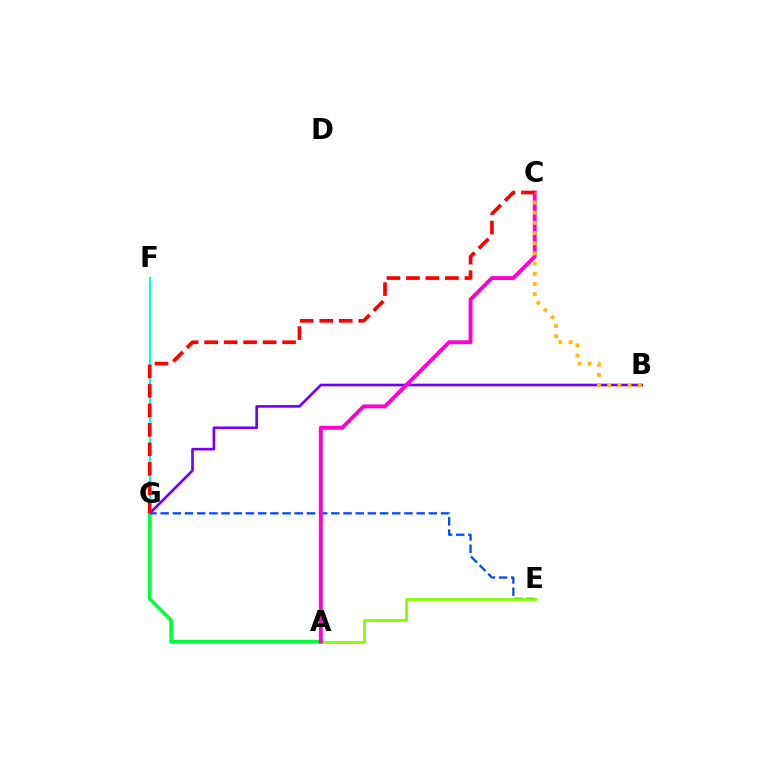{('B', 'G'): [{'color': '#7200ff', 'line_style': 'solid', 'thickness': 1.91}], ('F', 'G'): [{'color': '#00fff6', 'line_style': 'solid', 'thickness': 1.56}], ('A', 'G'): [{'color': '#00ff39', 'line_style': 'solid', 'thickness': 2.63}], ('E', 'G'): [{'color': '#004bff', 'line_style': 'dashed', 'thickness': 1.66}], ('A', 'E'): [{'color': '#84ff00', 'line_style': 'solid', 'thickness': 2.0}], ('A', 'C'): [{'color': '#ff00cf', 'line_style': 'solid', 'thickness': 2.8}], ('B', 'C'): [{'color': '#ffbd00', 'line_style': 'dotted', 'thickness': 2.77}], ('C', 'G'): [{'color': '#ff0000', 'line_style': 'dashed', 'thickness': 2.65}]}